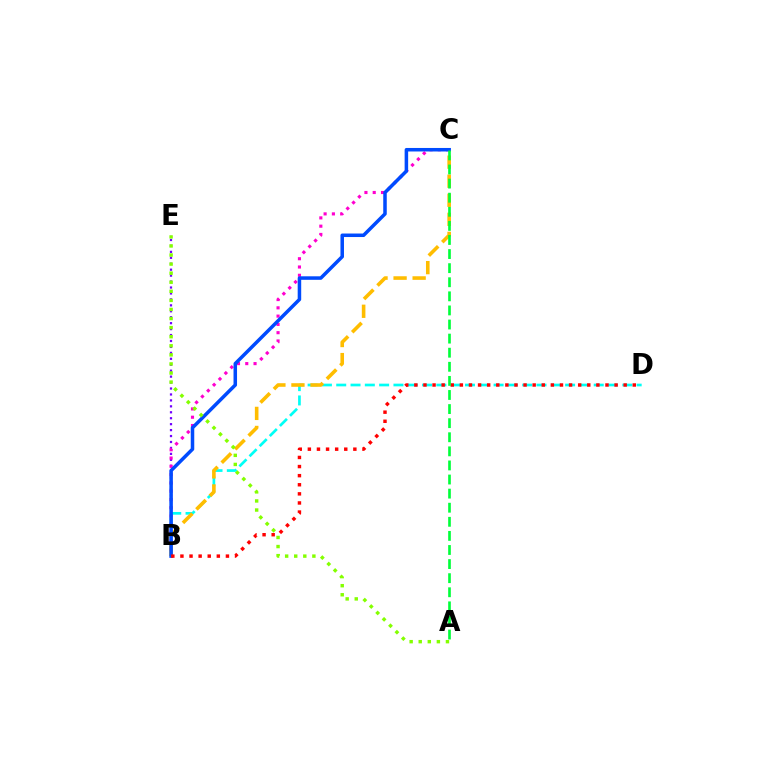{('B', 'E'): [{'color': '#7200ff', 'line_style': 'dotted', 'thickness': 1.61}], ('B', 'D'): [{'color': '#00fff6', 'line_style': 'dashed', 'thickness': 1.94}, {'color': '#ff0000', 'line_style': 'dotted', 'thickness': 2.47}], ('B', 'C'): [{'color': '#ff00cf', 'line_style': 'dotted', 'thickness': 2.25}, {'color': '#ffbd00', 'line_style': 'dashed', 'thickness': 2.59}, {'color': '#004bff', 'line_style': 'solid', 'thickness': 2.53}], ('A', 'E'): [{'color': '#84ff00', 'line_style': 'dotted', 'thickness': 2.47}], ('A', 'C'): [{'color': '#00ff39', 'line_style': 'dashed', 'thickness': 1.91}]}